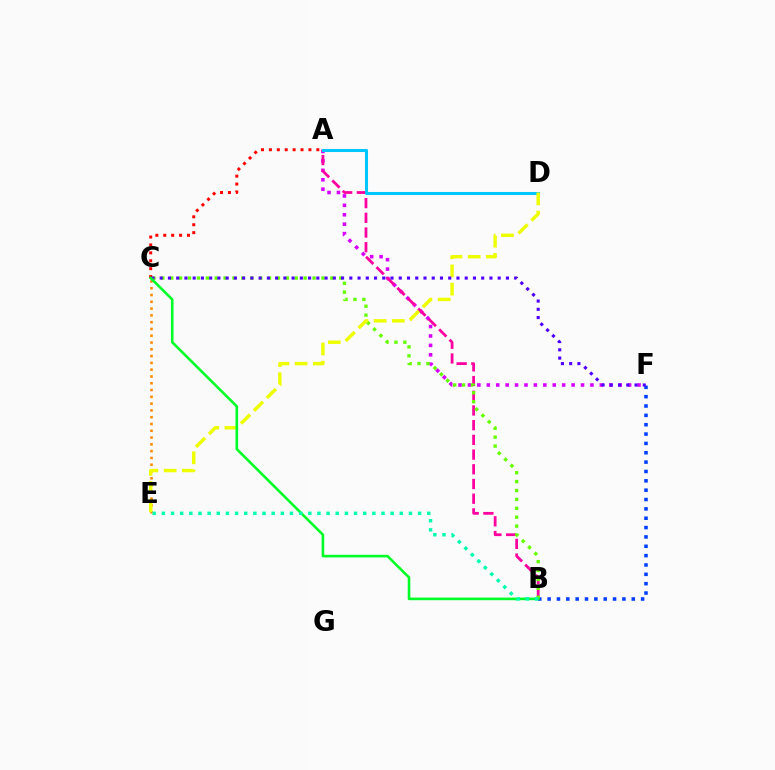{('A', 'F'): [{'color': '#d600ff', 'line_style': 'dotted', 'thickness': 2.56}], ('A', 'C'): [{'color': '#ff0000', 'line_style': 'dotted', 'thickness': 2.15}], ('A', 'B'): [{'color': '#ff00a0', 'line_style': 'dashed', 'thickness': 2.0}], ('B', 'F'): [{'color': '#003fff', 'line_style': 'dotted', 'thickness': 2.54}], ('A', 'D'): [{'color': '#00c7ff', 'line_style': 'solid', 'thickness': 2.19}], ('B', 'C'): [{'color': '#66ff00', 'line_style': 'dotted', 'thickness': 2.42}, {'color': '#00ff27', 'line_style': 'solid', 'thickness': 1.88}], ('C', 'E'): [{'color': '#ff8800', 'line_style': 'dotted', 'thickness': 1.84}], ('D', 'E'): [{'color': '#eeff00', 'line_style': 'dashed', 'thickness': 2.47}], ('C', 'F'): [{'color': '#4f00ff', 'line_style': 'dotted', 'thickness': 2.24}], ('B', 'E'): [{'color': '#00ffaf', 'line_style': 'dotted', 'thickness': 2.49}]}